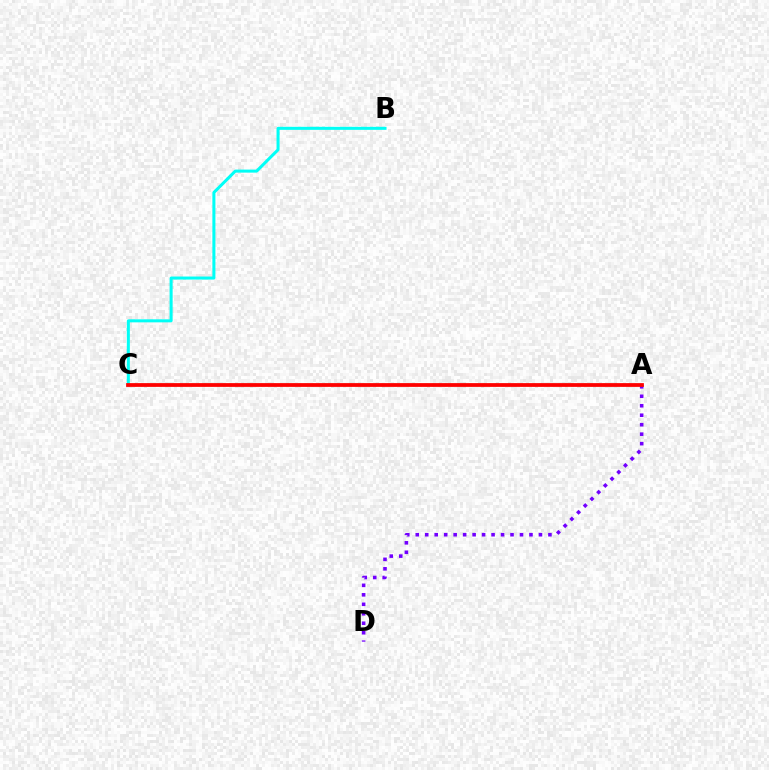{('A', 'D'): [{'color': '#7200ff', 'line_style': 'dotted', 'thickness': 2.58}], ('B', 'C'): [{'color': '#00fff6', 'line_style': 'solid', 'thickness': 2.18}], ('A', 'C'): [{'color': '#84ff00', 'line_style': 'dotted', 'thickness': 1.72}, {'color': '#ff0000', 'line_style': 'solid', 'thickness': 2.7}]}